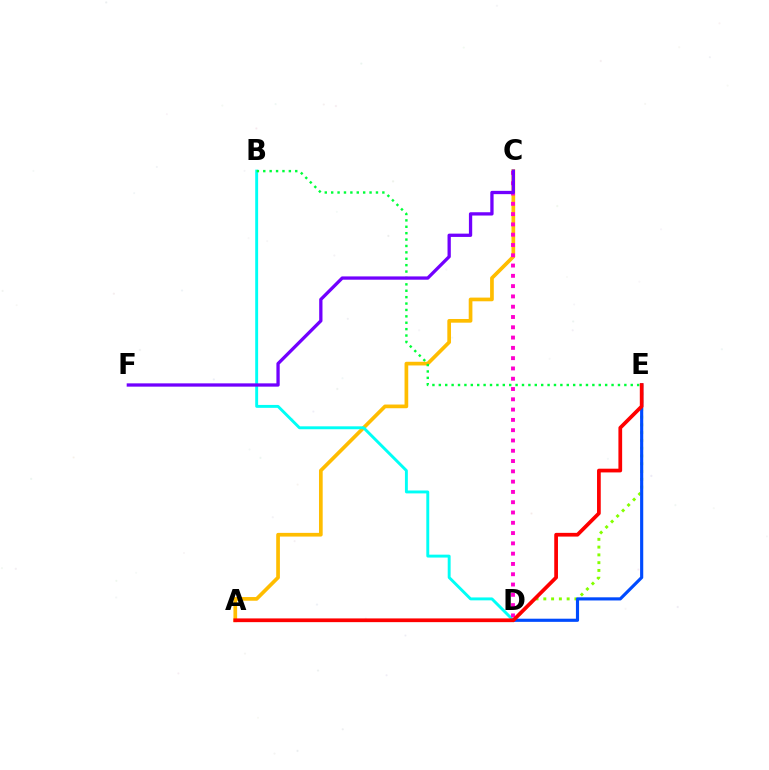{('D', 'E'): [{'color': '#84ff00', 'line_style': 'dotted', 'thickness': 2.11}, {'color': '#004bff', 'line_style': 'solid', 'thickness': 2.27}], ('A', 'C'): [{'color': '#ffbd00', 'line_style': 'solid', 'thickness': 2.66}], ('B', 'D'): [{'color': '#00fff6', 'line_style': 'solid', 'thickness': 2.1}], ('B', 'E'): [{'color': '#00ff39', 'line_style': 'dotted', 'thickness': 1.74}], ('C', 'D'): [{'color': '#ff00cf', 'line_style': 'dotted', 'thickness': 2.8}], ('A', 'E'): [{'color': '#ff0000', 'line_style': 'solid', 'thickness': 2.68}], ('C', 'F'): [{'color': '#7200ff', 'line_style': 'solid', 'thickness': 2.37}]}